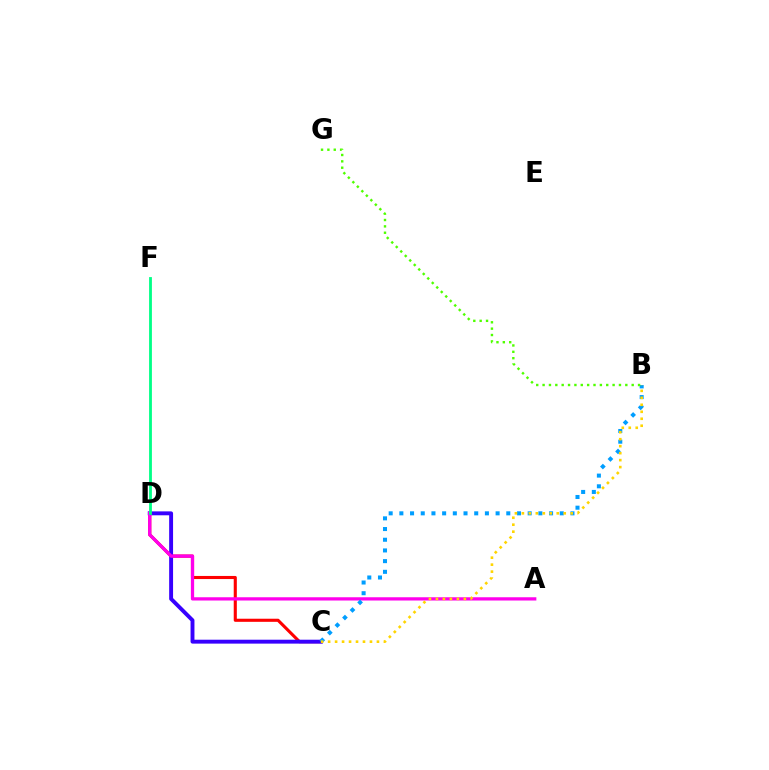{('C', 'D'): [{'color': '#ff0000', 'line_style': 'solid', 'thickness': 2.23}, {'color': '#3700ff', 'line_style': 'solid', 'thickness': 2.81}], ('A', 'D'): [{'color': '#ff00ed', 'line_style': 'solid', 'thickness': 2.35}], ('B', 'C'): [{'color': '#009eff', 'line_style': 'dotted', 'thickness': 2.91}, {'color': '#ffd500', 'line_style': 'dotted', 'thickness': 1.89}], ('B', 'G'): [{'color': '#4fff00', 'line_style': 'dotted', 'thickness': 1.73}], ('D', 'F'): [{'color': '#00ff86', 'line_style': 'solid', 'thickness': 2.03}]}